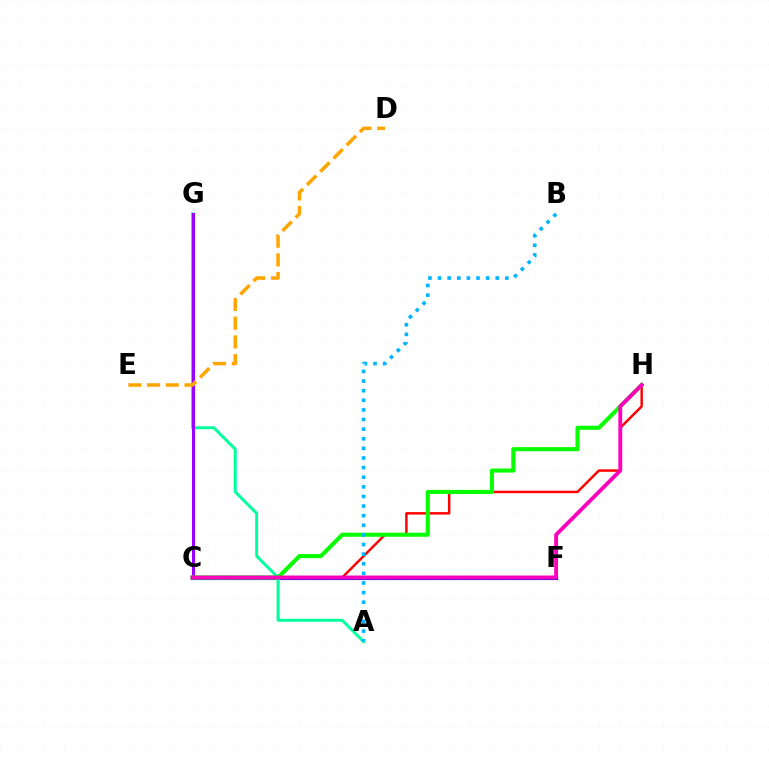{('C', 'H'): [{'color': '#ff0000', 'line_style': 'solid', 'thickness': 1.77}, {'color': '#08ff00', 'line_style': 'solid', 'thickness': 2.94}, {'color': '#ff00bd', 'line_style': 'solid', 'thickness': 2.78}], ('C', 'F'): [{'color': '#0010ff', 'line_style': 'solid', 'thickness': 2.97}, {'color': '#b3ff00', 'line_style': 'dashed', 'thickness': 1.56}], ('A', 'G'): [{'color': '#00ff9d', 'line_style': 'solid', 'thickness': 2.13}], ('C', 'G'): [{'color': '#9b00ff', 'line_style': 'solid', 'thickness': 2.18}], ('D', 'E'): [{'color': '#ffa500', 'line_style': 'dashed', 'thickness': 2.54}], ('A', 'B'): [{'color': '#00b5ff', 'line_style': 'dotted', 'thickness': 2.61}]}